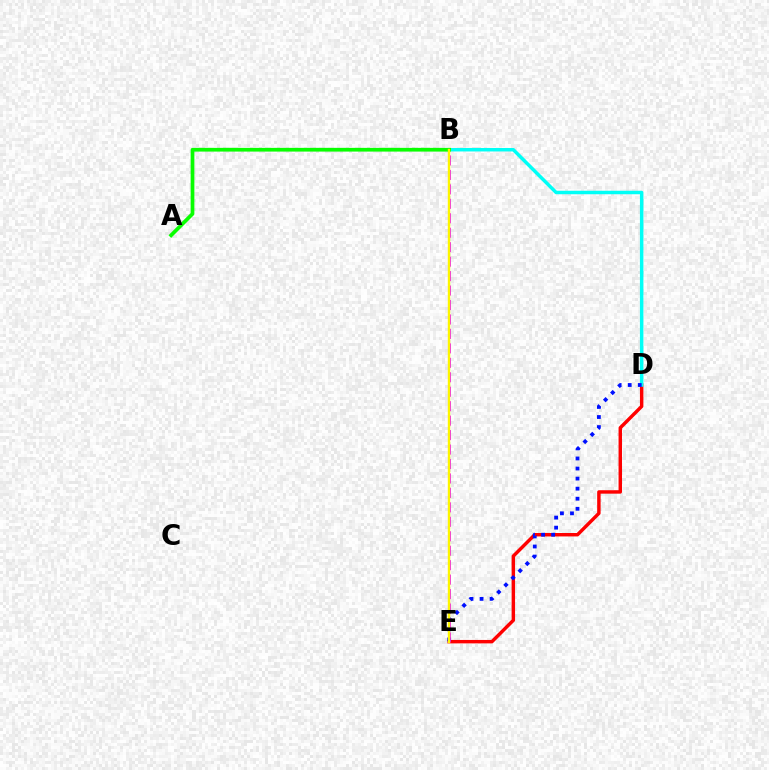{('D', 'E'): [{'color': '#ff0000', 'line_style': 'solid', 'thickness': 2.48}, {'color': '#0010ff', 'line_style': 'dotted', 'thickness': 2.73}], ('B', 'D'): [{'color': '#00fff6', 'line_style': 'solid', 'thickness': 2.5}], ('B', 'E'): [{'color': '#ee00ff', 'line_style': 'dashed', 'thickness': 1.96}, {'color': '#fcf500', 'line_style': 'solid', 'thickness': 1.73}], ('A', 'B'): [{'color': '#08ff00', 'line_style': 'solid', 'thickness': 2.68}]}